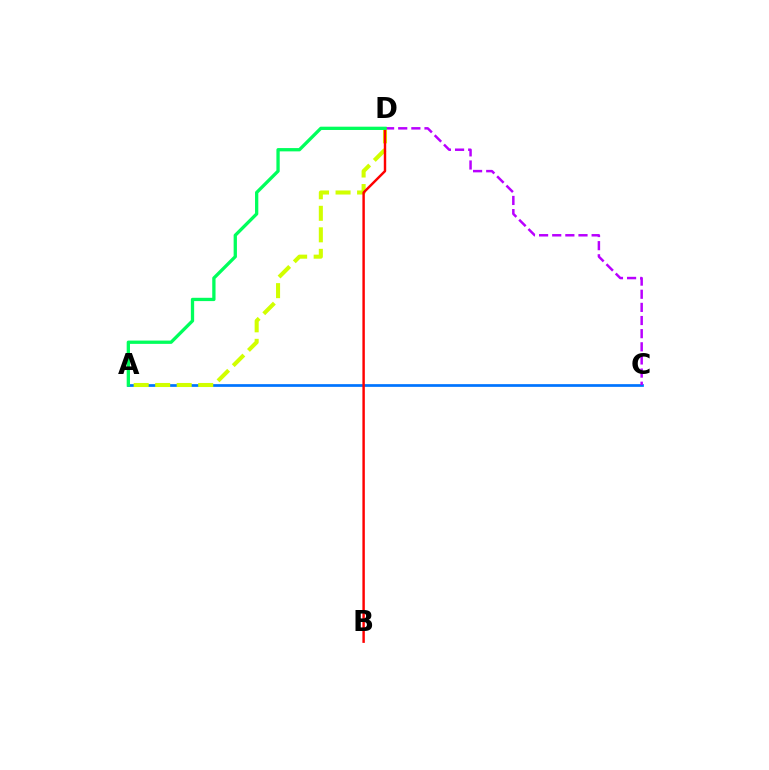{('A', 'C'): [{'color': '#0074ff', 'line_style': 'solid', 'thickness': 1.96}], ('C', 'D'): [{'color': '#b900ff', 'line_style': 'dashed', 'thickness': 1.78}], ('A', 'D'): [{'color': '#d1ff00', 'line_style': 'dashed', 'thickness': 2.92}, {'color': '#00ff5c', 'line_style': 'solid', 'thickness': 2.37}], ('B', 'D'): [{'color': '#ff0000', 'line_style': 'solid', 'thickness': 1.75}]}